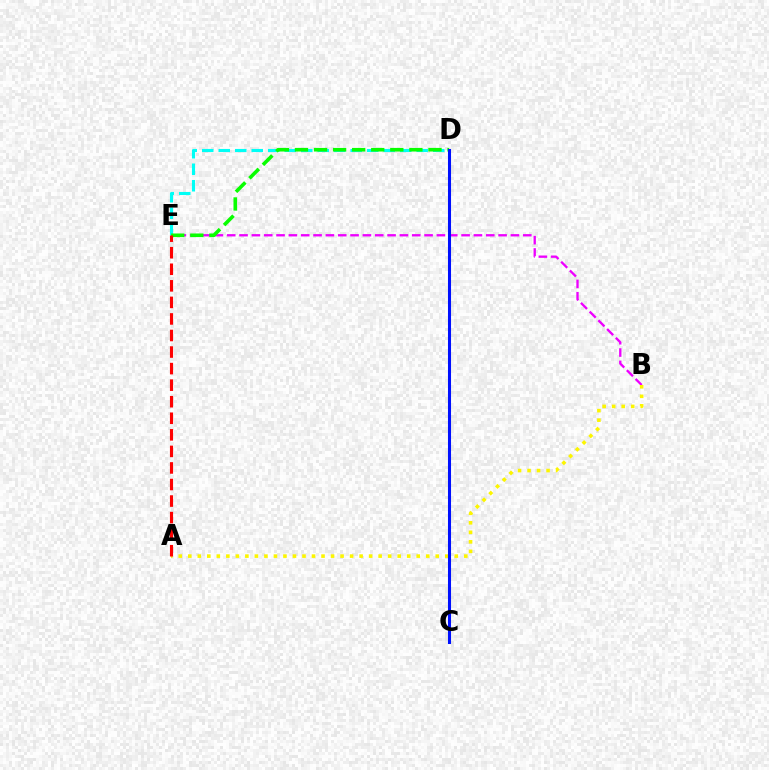{('B', 'E'): [{'color': '#ee00ff', 'line_style': 'dashed', 'thickness': 1.68}], ('D', 'E'): [{'color': '#00fff6', 'line_style': 'dashed', 'thickness': 2.24}, {'color': '#08ff00', 'line_style': 'dashed', 'thickness': 2.59}], ('A', 'B'): [{'color': '#fcf500', 'line_style': 'dotted', 'thickness': 2.59}], ('A', 'E'): [{'color': '#ff0000', 'line_style': 'dashed', 'thickness': 2.25}], ('C', 'D'): [{'color': '#0010ff', 'line_style': 'solid', 'thickness': 2.2}]}